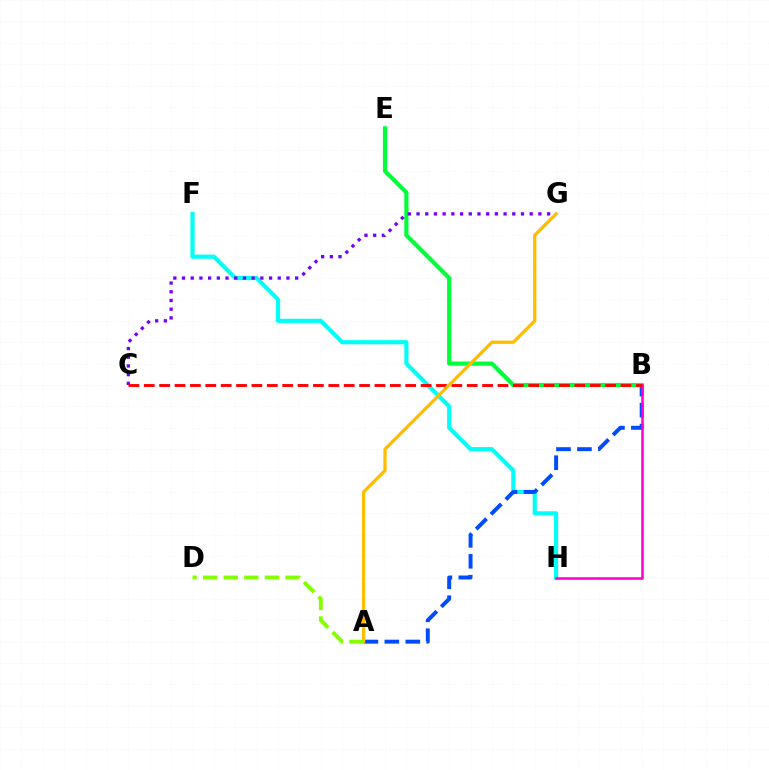{('F', 'H'): [{'color': '#00fff6', 'line_style': 'solid', 'thickness': 2.99}], ('A', 'B'): [{'color': '#004bff', 'line_style': 'dashed', 'thickness': 2.84}], ('B', 'E'): [{'color': '#00ff39', 'line_style': 'solid', 'thickness': 3.0}], ('C', 'G'): [{'color': '#7200ff', 'line_style': 'dotted', 'thickness': 2.36}], ('B', 'H'): [{'color': '#ff00cf', 'line_style': 'solid', 'thickness': 1.83}], ('B', 'C'): [{'color': '#ff0000', 'line_style': 'dashed', 'thickness': 2.09}], ('A', 'G'): [{'color': '#ffbd00', 'line_style': 'solid', 'thickness': 2.36}], ('A', 'D'): [{'color': '#84ff00', 'line_style': 'dashed', 'thickness': 2.8}]}